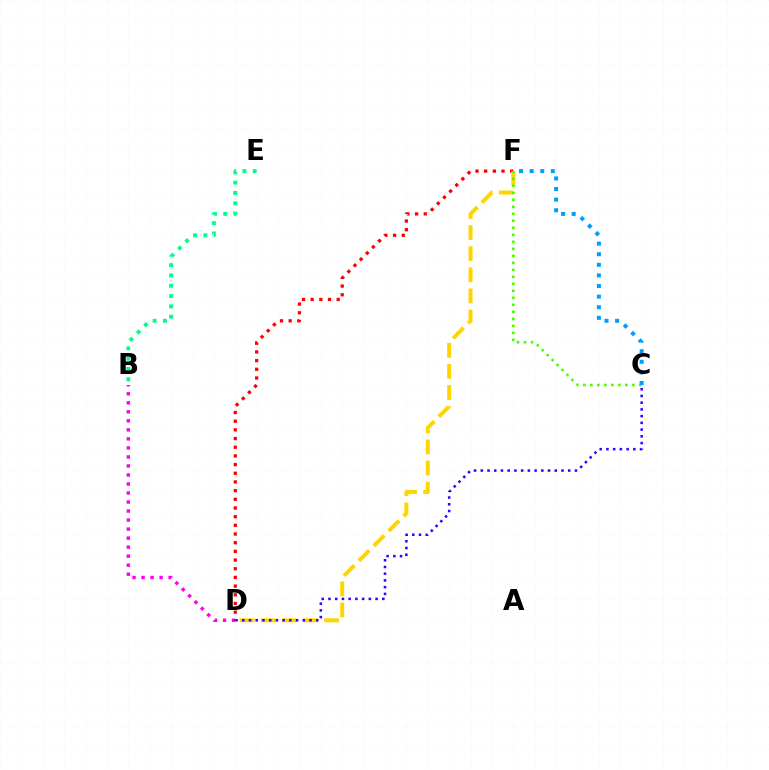{('B', 'D'): [{'color': '#ff00ed', 'line_style': 'dotted', 'thickness': 2.45}], ('D', 'F'): [{'color': '#ff0000', 'line_style': 'dotted', 'thickness': 2.36}, {'color': '#ffd500', 'line_style': 'dashed', 'thickness': 2.87}], ('B', 'E'): [{'color': '#00ff86', 'line_style': 'dotted', 'thickness': 2.8}], ('C', 'F'): [{'color': '#4fff00', 'line_style': 'dotted', 'thickness': 1.9}, {'color': '#009eff', 'line_style': 'dotted', 'thickness': 2.88}], ('C', 'D'): [{'color': '#3700ff', 'line_style': 'dotted', 'thickness': 1.83}]}